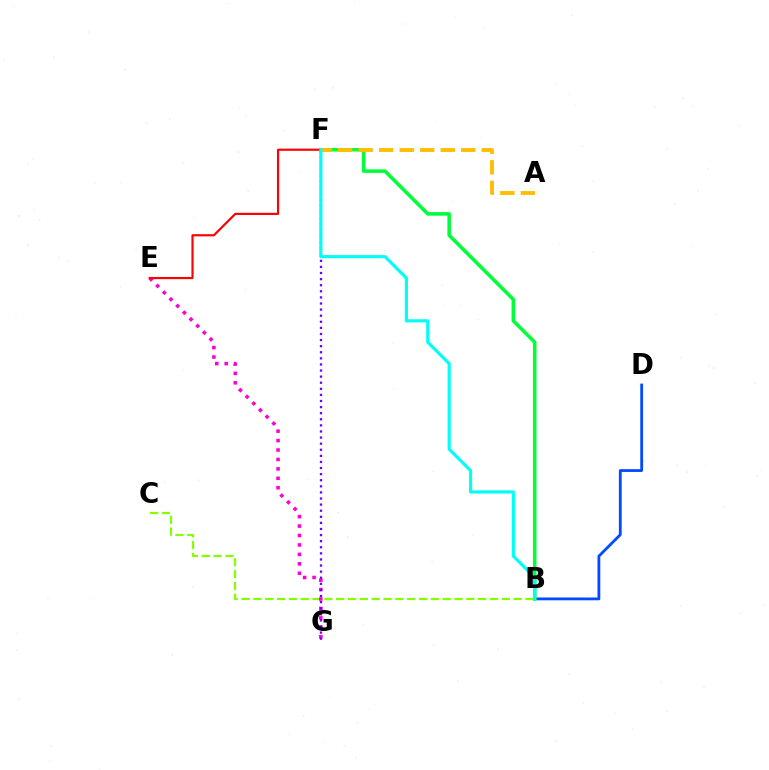{('B', 'D'): [{'color': '#004bff', 'line_style': 'solid', 'thickness': 2.01}], ('B', 'C'): [{'color': '#84ff00', 'line_style': 'dashed', 'thickness': 1.61}], ('E', 'G'): [{'color': '#ff00cf', 'line_style': 'dotted', 'thickness': 2.56}], ('B', 'F'): [{'color': '#00ff39', 'line_style': 'solid', 'thickness': 2.55}, {'color': '#00fff6', 'line_style': 'solid', 'thickness': 2.28}], ('F', 'G'): [{'color': '#7200ff', 'line_style': 'dotted', 'thickness': 1.66}], ('A', 'F'): [{'color': '#ffbd00', 'line_style': 'dashed', 'thickness': 2.79}], ('E', 'F'): [{'color': '#ff0000', 'line_style': 'solid', 'thickness': 1.56}]}